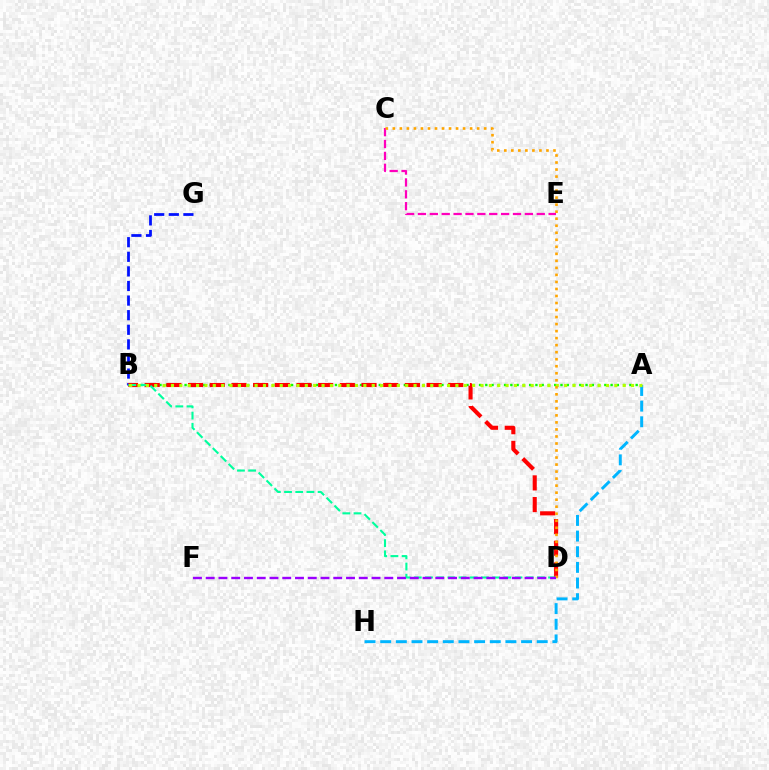{('C', 'E'): [{'color': '#ff00bd', 'line_style': 'dashed', 'thickness': 1.61}], ('A', 'B'): [{'color': '#08ff00', 'line_style': 'dotted', 'thickness': 1.7}, {'color': '#b3ff00', 'line_style': 'dotted', 'thickness': 2.27}], ('B', 'G'): [{'color': '#0010ff', 'line_style': 'dashed', 'thickness': 1.98}], ('A', 'H'): [{'color': '#00b5ff', 'line_style': 'dashed', 'thickness': 2.13}], ('B', 'D'): [{'color': '#ff0000', 'line_style': 'dashed', 'thickness': 2.95}, {'color': '#00ff9d', 'line_style': 'dashed', 'thickness': 1.52}], ('C', 'D'): [{'color': '#ffa500', 'line_style': 'dotted', 'thickness': 1.91}], ('D', 'F'): [{'color': '#9b00ff', 'line_style': 'dashed', 'thickness': 1.73}]}